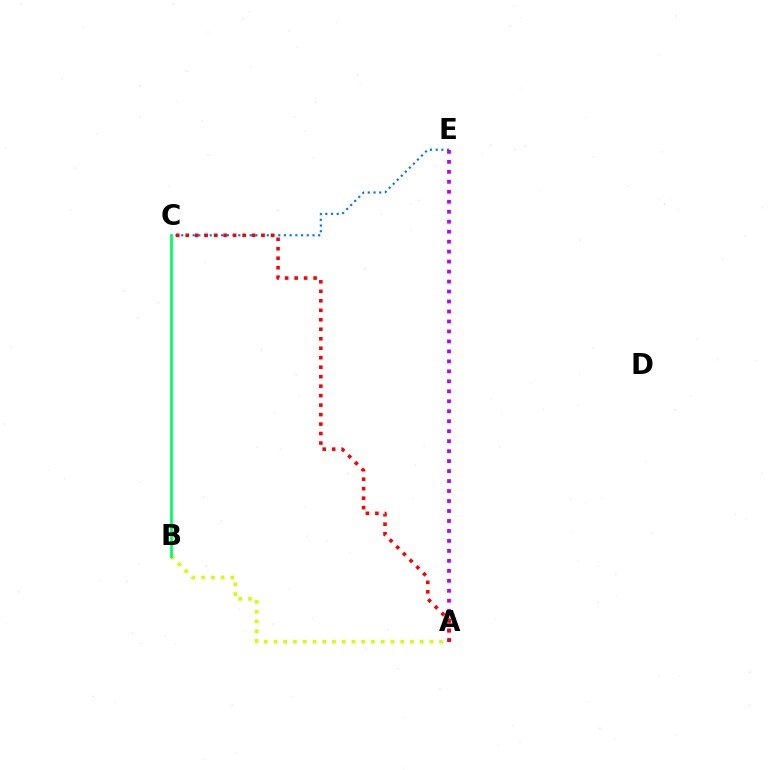{('C', 'E'): [{'color': '#0074ff', 'line_style': 'dotted', 'thickness': 1.55}], ('A', 'E'): [{'color': '#b900ff', 'line_style': 'dotted', 'thickness': 2.71}], ('A', 'B'): [{'color': '#d1ff00', 'line_style': 'dotted', 'thickness': 2.65}], ('B', 'C'): [{'color': '#00ff5c', 'line_style': 'solid', 'thickness': 1.98}], ('A', 'C'): [{'color': '#ff0000', 'line_style': 'dotted', 'thickness': 2.58}]}